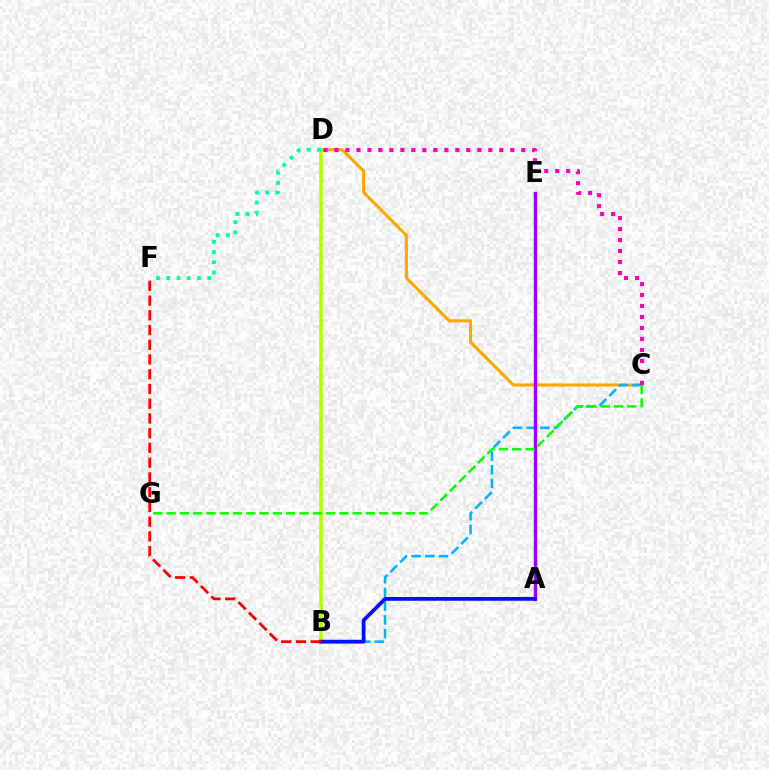{('C', 'D'): [{'color': '#ffa500', 'line_style': 'solid', 'thickness': 2.21}, {'color': '#ff00bd', 'line_style': 'dotted', 'thickness': 2.99}], ('B', 'C'): [{'color': '#00b5ff', 'line_style': 'dashed', 'thickness': 1.86}], ('B', 'D'): [{'color': '#b3ff00', 'line_style': 'solid', 'thickness': 2.61}], ('A', 'E'): [{'color': '#9b00ff', 'line_style': 'solid', 'thickness': 2.44}], ('A', 'B'): [{'color': '#0010ff', 'line_style': 'solid', 'thickness': 2.73}], ('B', 'F'): [{'color': '#ff0000', 'line_style': 'dashed', 'thickness': 2.0}], ('C', 'G'): [{'color': '#08ff00', 'line_style': 'dashed', 'thickness': 1.81}], ('D', 'F'): [{'color': '#00ff9d', 'line_style': 'dotted', 'thickness': 2.78}]}